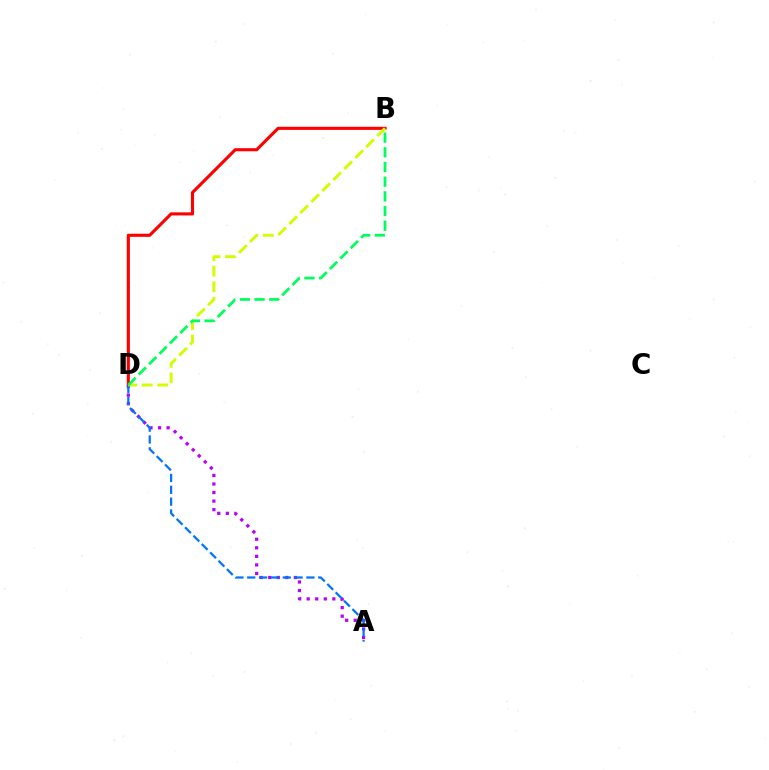{('B', 'D'): [{'color': '#ff0000', 'line_style': 'solid', 'thickness': 2.24}, {'color': '#d1ff00', 'line_style': 'dashed', 'thickness': 2.11}, {'color': '#00ff5c', 'line_style': 'dashed', 'thickness': 1.99}], ('A', 'D'): [{'color': '#b900ff', 'line_style': 'dotted', 'thickness': 2.32}, {'color': '#0074ff', 'line_style': 'dashed', 'thickness': 1.61}]}